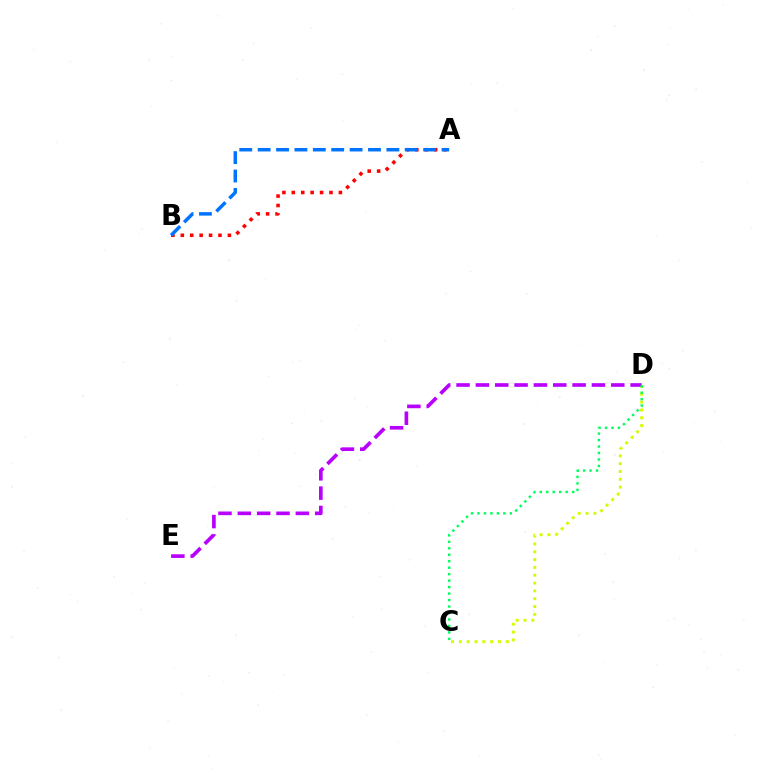{('A', 'B'): [{'color': '#ff0000', 'line_style': 'dotted', 'thickness': 2.56}, {'color': '#0074ff', 'line_style': 'dashed', 'thickness': 2.5}], ('C', 'D'): [{'color': '#d1ff00', 'line_style': 'dotted', 'thickness': 2.13}, {'color': '#00ff5c', 'line_style': 'dotted', 'thickness': 1.76}], ('D', 'E'): [{'color': '#b900ff', 'line_style': 'dashed', 'thickness': 2.63}]}